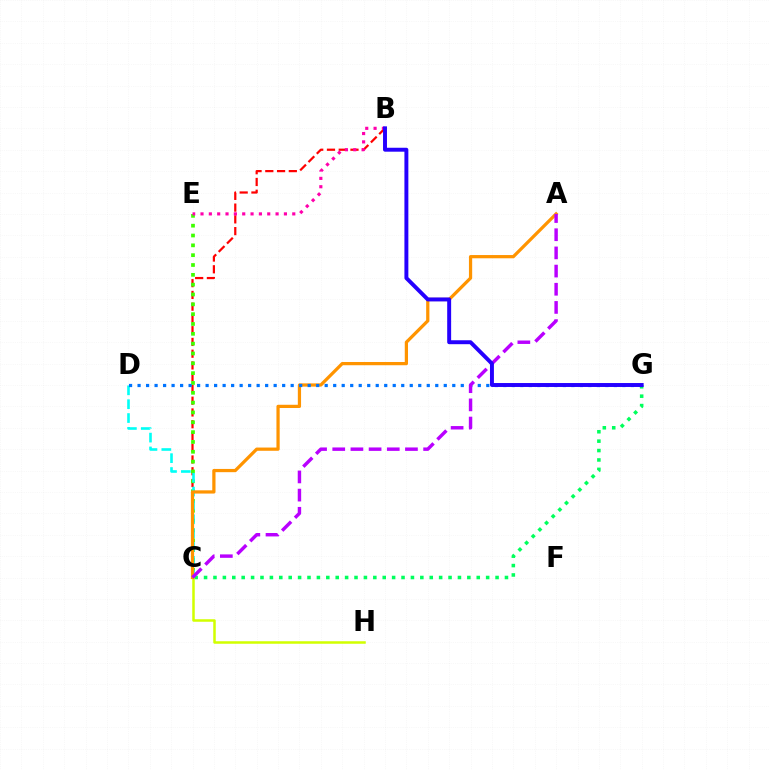{('B', 'C'): [{'color': '#ff0000', 'line_style': 'dashed', 'thickness': 1.6}], ('C', 'G'): [{'color': '#00ff5c', 'line_style': 'dotted', 'thickness': 2.55}], ('C', 'E'): [{'color': '#3dff00', 'line_style': 'dotted', 'thickness': 2.67}], ('C', 'D'): [{'color': '#00fff6', 'line_style': 'dashed', 'thickness': 1.88}], ('B', 'E'): [{'color': '#ff00ac', 'line_style': 'dotted', 'thickness': 2.27}], ('C', 'H'): [{'color': '#d1ff00', 'line_style': 'solid', 'thickness': 1.81}], ('A', 'C'): [{'color': '#ff9400', 'line_style': 'solid', 'thickness': 2.33}, {'color': '#b900ff', 'line_style': 'dashed', 'thickness': 2.47}], ('D', 'G'): [{'color': '#0074ff', 'line_style': 'dotted', 'thickness': 2.31}], ('B', 'G'): [{'color': '#2500ff', 'line_style': 'solid', 'thickness': 2.84}]}